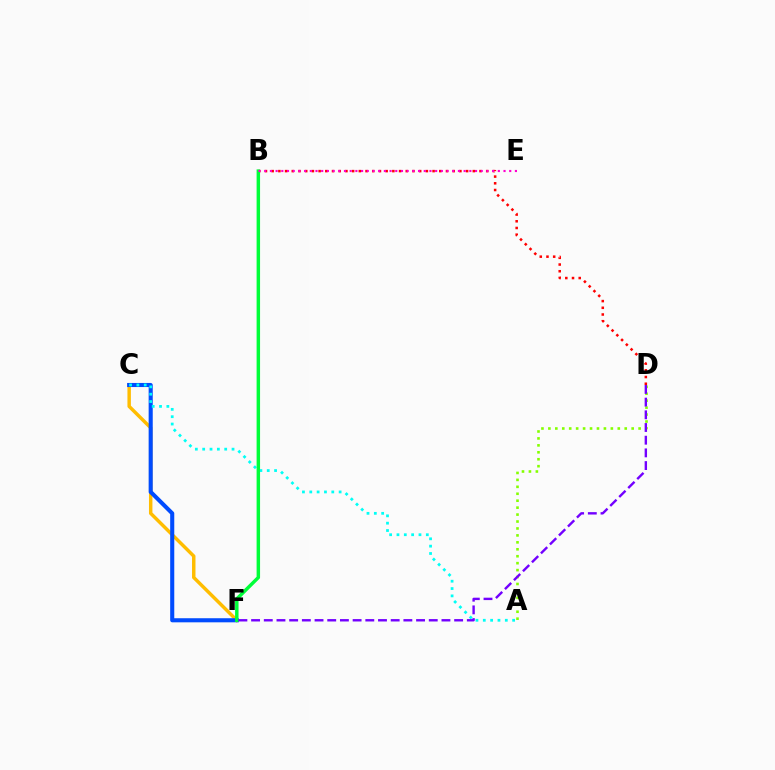{('C', 'F'): [{'color': '#ffbd00', 'line_style': 'solid', 'thickness': 2.48}, {'color': '#004bff', 'line_style': 'solid', 'thickness': 2.94}], ('B', 'D'): [{'color': '#ff0000', 'line_style': 'dotted', 'thickness': 1.82}], ('A', 'D'): [{'color': '#84ff00', 'line_style': 'dotted', 'thickness': 1.89}], ('A', 'C'): [{'color': '#00fff6', 'line_style': 'dotted', 'thickness': 1.99}], ('B', 'F'): [{'color': '#00ff39', 'line_style': 'solid', 'thickness': 2.49}], ('B', 'E'): [{'color': '#ff00cf', 'line_style': 'dotted', 'thickness': 1.55}], ('D', 'F'): [{'color': '#7200ff', 'line_style': 'dashed', 'thickness': 1.72}]}